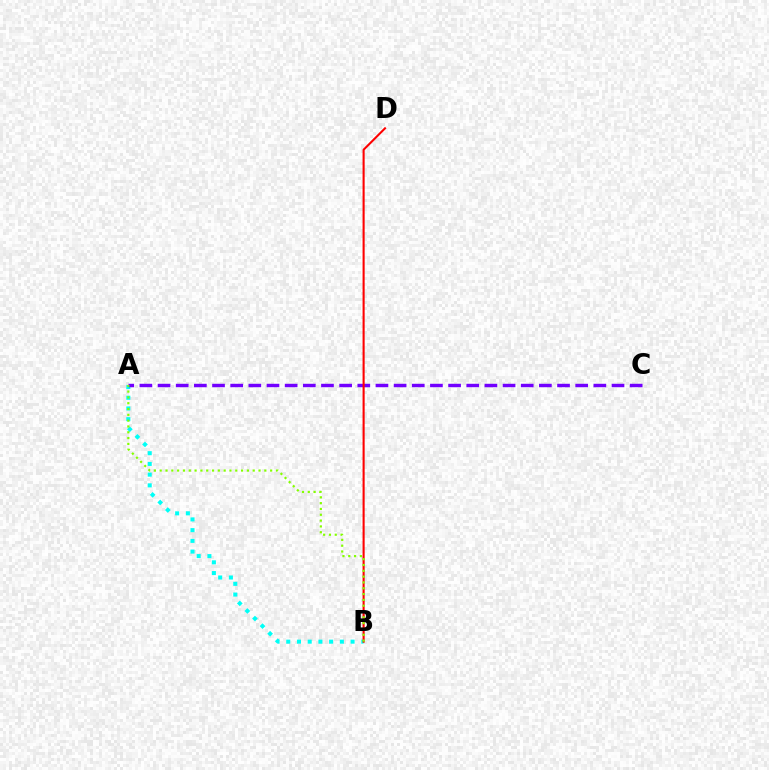{('A', 'B'): [{'color': '#00fff6', 'line_style': 'dotted', 'thickness': 2.91}, {'color': '#84ff00', 'line_style': 'dotted', 'thickness': 1.58}], ('A', 'C'): [{'color': '#7200ff', 'line_style': 'dashed', 'thickness': 2.47}], ('B', 'D'): [{'color': '#ff0000', 'line_style': 'solid', 'thickness': 1.5}]}